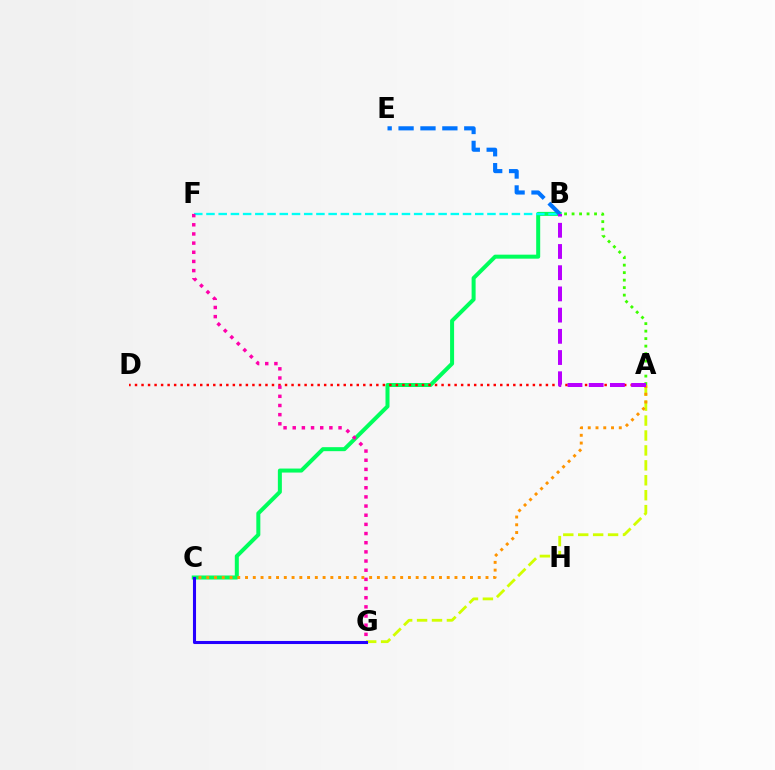{('B', 'C'): [{'color': '#00ff5c', 'line_style': 'solid', 'thickness': 2.88}], ('A', 'B'): [{'color': '#3dff00', 'line_style': 'dotted', 'thickness': 2.04}, {'color': '#b900ff', 'line_style': 'dashed', 'thickness': 2.88}], ('A', 'G'): [{'color': '#d1ff00', 'line_style': 'dashed', 'thickness': 2.03}], ('B', 'F'): [{'color': '#00fff6', 'line_style': 'dashed', 'thickness': 1.66}], ('A', 'C'): [{'color': '#ff9400', 'line_style': 'dotted', 'thickness': 2.11}], ('B', 'E'): [{'color': '#0074ff', 'line_style': 'dashed', 'thickness': 2.97}], ('A', 'D'): [{'color': '#ff0000', 'line_style': 'dotted', 'thickness': 1.77}], ('F', 'G'): [{'color': '#ff00ac', 'line_style': 'dotted', 'thickness': 2.49}], ('C', 'G'): [{'color': '#2500ff', 'line_style': 'solid', 'thickness': 2.21}]}